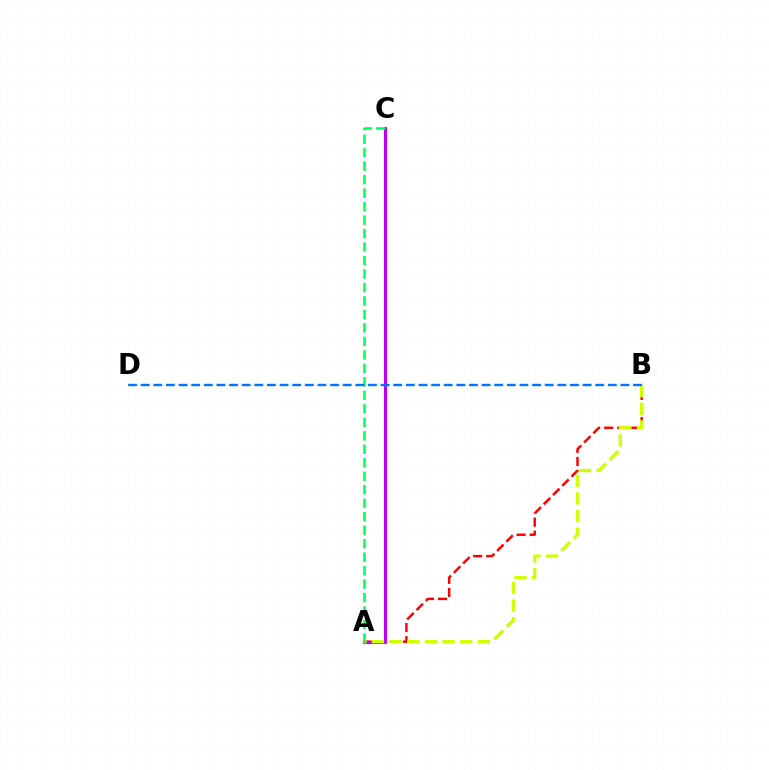{('A', 'B'): [{'color': '#ff0000', 'line_style': 'dashed', 'thickness': 1.78}, {'color': '#d1ff00', 'line_style': 'dashed', 'thickness': 2.4}], ('A', 'C'): [{'color': '#b900ff', 'line_style': 'solid', 'thickness': 2.23}, {'color': '#00ff5c', 'line_style': 'dashed', 'thickness': 1.83}], ('B', 'D'): [{'color': '#0074ff', 'line_style': 'dashed', 'thickness': 1.72}]}